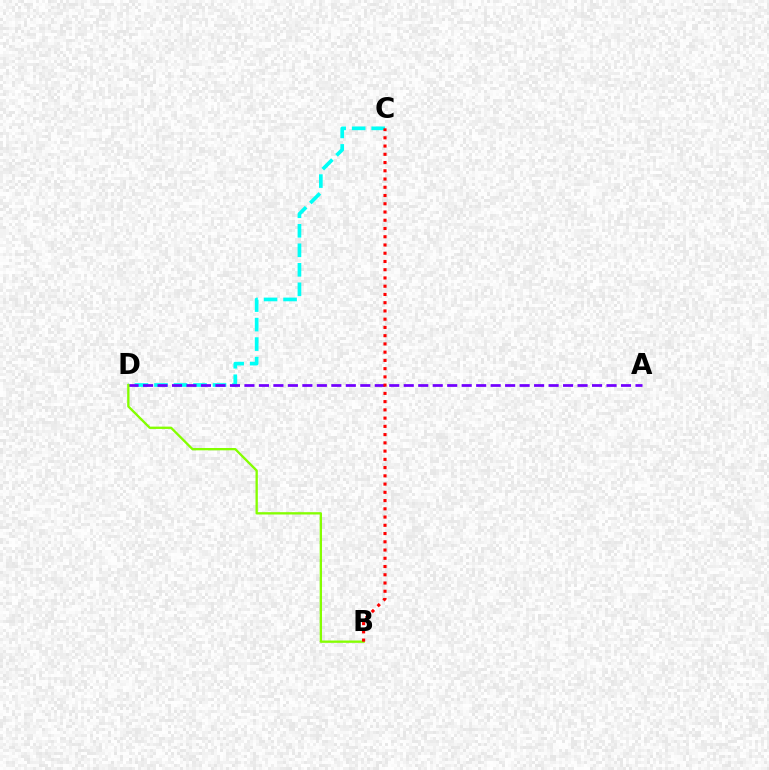{('C', 'D'): [{'color': '#00fff6', 'line_style': 'dashed', 'thickness': 2.65}], ('A', 'D'): [{'color': '#7200ff', 'line_style': 'dashed', 'thickness': 1.97}], ('B', 'D'): [{'color': '#84ff00', 'line_style': 'solid', 'thickness': 1.67}], ('B', 'C'): [{'color': '#ff0000', 'line_style': 'dotted', 'thickness': 2.24}]}